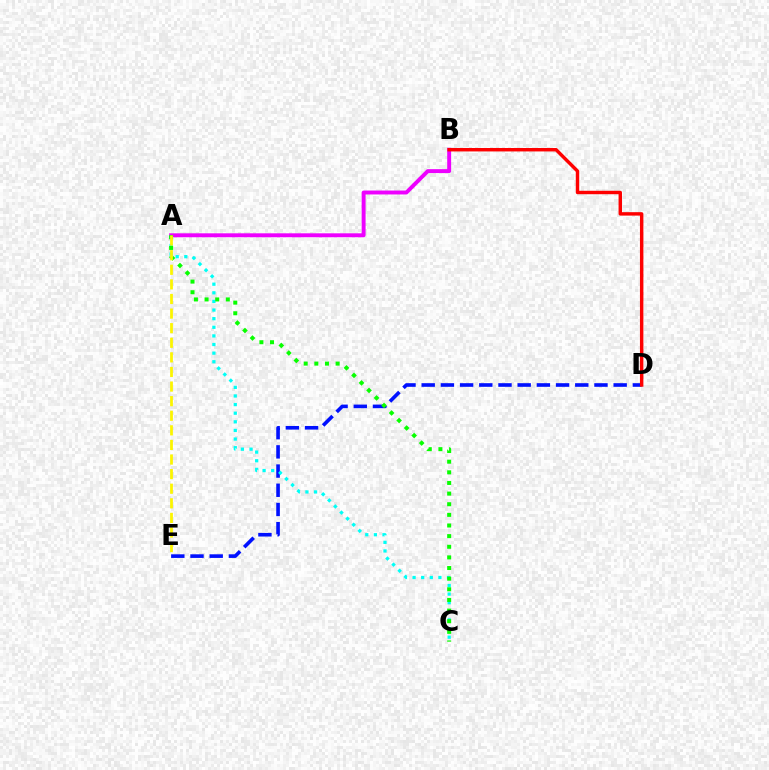{('D', 'E'): [{'color': '#0010ff', 'line_style': 'dashed', 'thickness': 2.61}], ('A', 'B'): [{'color': '#ee00ff', 'line_style': 'solid', 'thickness': 2.82}], ('A', 'C'): [{'color': '#00fff6', 'line_style': 'dotted', 'thickness': 2.34}, {'color': '#08ff00', 'line_style': 'dotted', 'thickness': 2.89}], ('A', 'E'): [{'color': '#fcf500', 'line_style': 'dashed', 'thickness': 1.98}], ('B', 'D'): [{'color': '#ff0000', 'line_style': 'solid', 'thickness': 2.47}]}